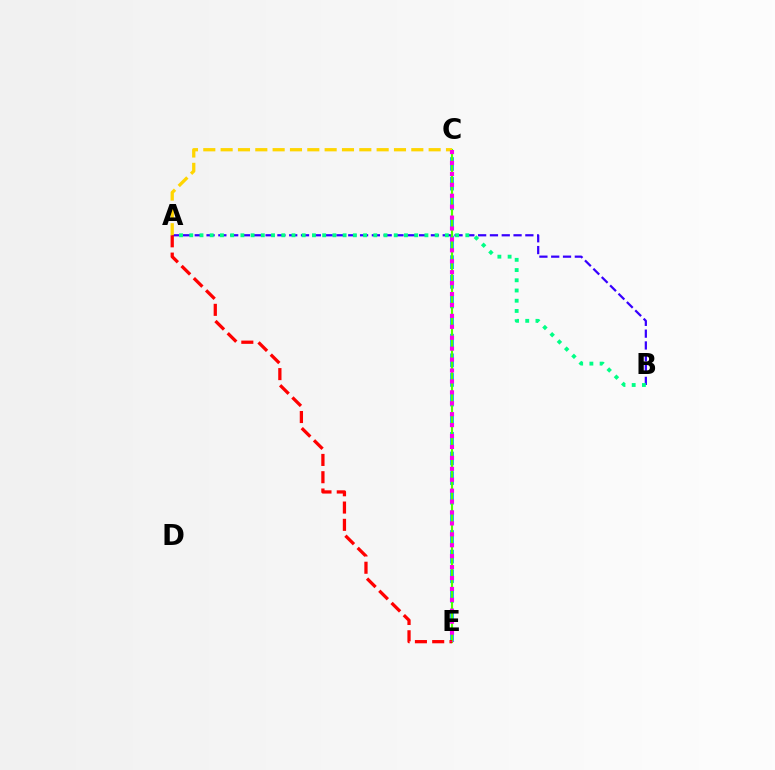{('C', 'E'): [{'color': '#009eff', 'line_style': 'dashed', 'thickness': 2.67}, {'color': '#4fff00', 'line_style': 'solid', 'thickness': 1.53}, {'color': '#ff00ed', 'line_style': 'dotted', 'thickness': 2.97}], ('A', 'B'): [{'color': '#3700ff', 'line_style': 'dashed', 'thickness': 1.6}, {'color': '#00ff86', 'line_style': 'dotted', 'thickness': 2.78}], ('A', 'C'): [{'color': '#ffd500', 'line_style': 'dashed', 'thickness': 2.35}], ('A', 'E'): [{'color': '#ff0000', 'line_style': 'dashed', 'thickness': 2.35}]}